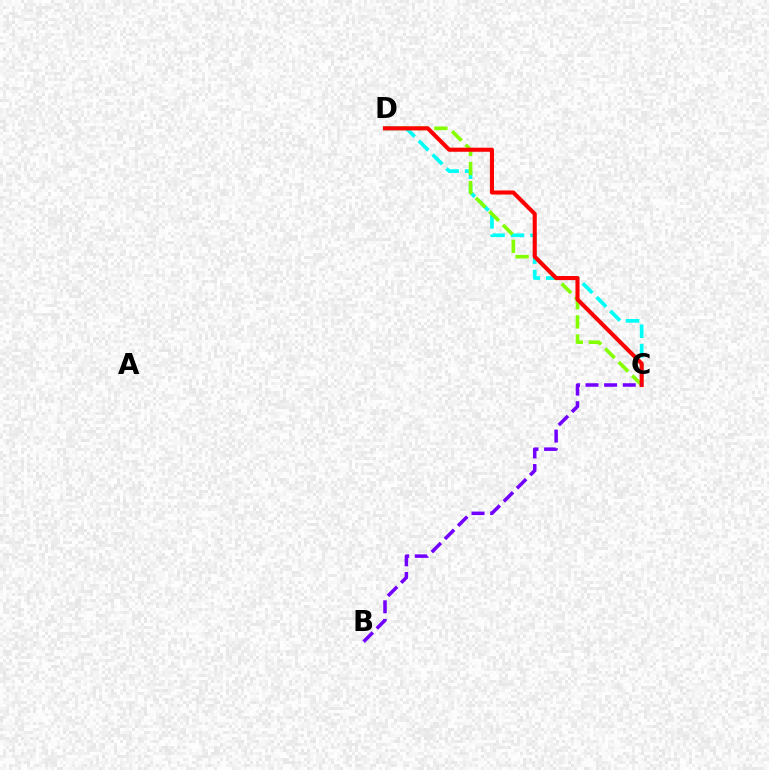{('C', 'D'): [{'color': '#00fff6', 'line_style': 'dashed', 'thickness': 2.65}, {'color': '#84ff00', 'line_style': 'dashed', 'thickness': 2.6}, {'color': '#ff0000', 'line_style': 'solid', 'thickness': 2.94}], ('B', 'C'): [{'color': '#7200ff', 'line_style': 'dashed', 'thickness': 2.53}]}